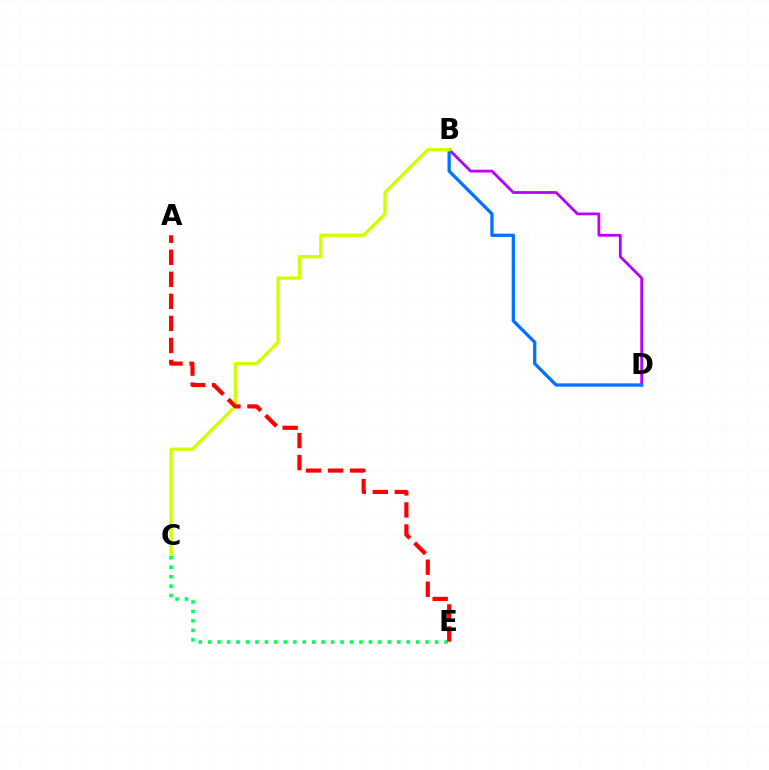{('B', 'D'): [{'color': '#b900ff', 'line_style': 'solid', 'thickness': 2.01}, {'color': '#0074ff', 'line_style': 'solid', 'thickness': 2.37}], ('B', 'C'): [{'color': '#d1ff00', 'line_style': 'solid', 'thickness': 2.39}], ('C', 'E'): [{'color': '#00ff5c', 'line_style': 'dotted', 'thickness': 2.57}], ('A', 'E'): [{'color': '#ff0000', 'line_style': 'dashed', 'thickness': 2.99}]}